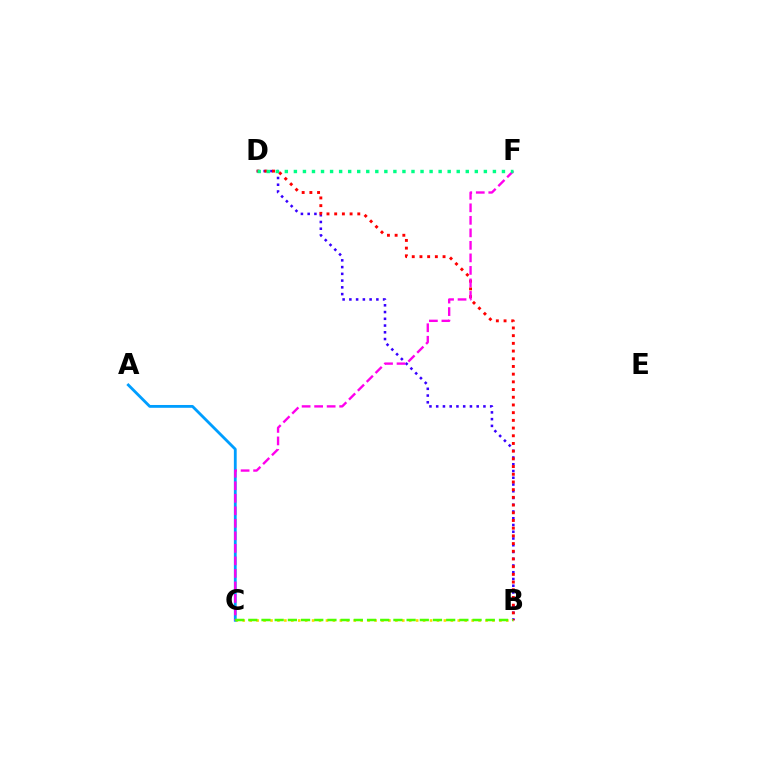{('B', 'C'): [{'color': '#ffd500', 'line_style': 'dotted', 'thickness': 1.88}, {'color': '#4fff00', 'line_style': 'dashed', 'thickness': 1.79}], ('A', 'C'): [{'color': '#009eff', 'line_style': 'solid', 'thickness': 2.03}], ('B', 'D'): [{'color': '#3700ff', 'line_style': 'dotted', 'thickness': 1.83}, {'color': '#ff0000', 'line_style': 'dotted', 'thickness': 2.09}], ('C', 'F'): [{'color': '#ff00ed', 'line_style': 'dashed', 'thickness': 1.7}], ('D', 'F'): [{'color': '#00ff86', 'line_style': 'dotted', 'thickness': 2.46}]}